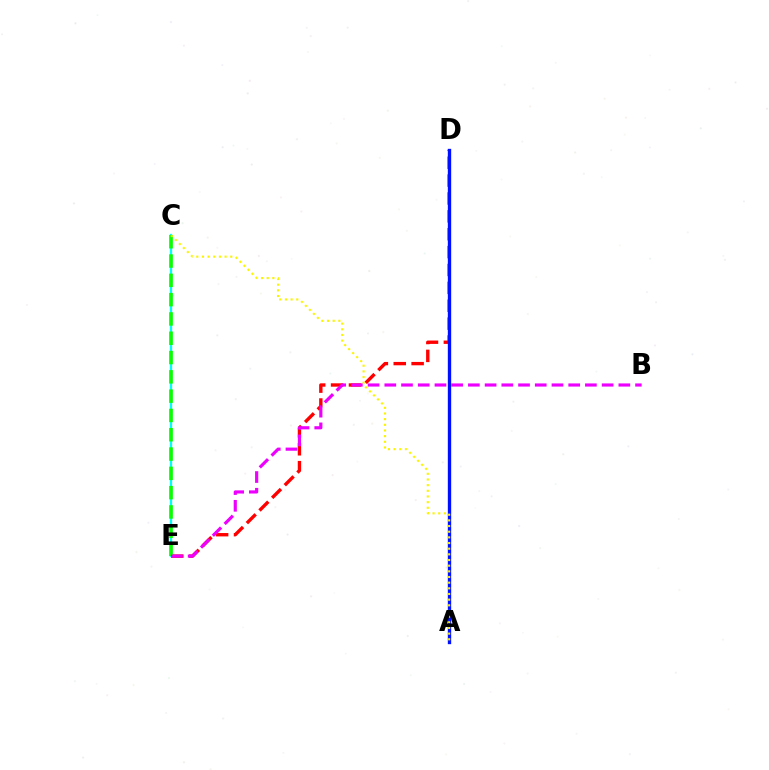{('D', 'E'): [{'color': '#ff0000', 'line_style': 'dashed', 'thickness': 2.43}], ('C', 'E'): [{'color': '#00fff6', 'line_style': 'solid', 'thickness': 1.65}, {'color': '#08ff00', 'line_style': 'dashed', 'thickness': 2.62}], ('A', 'D'): [{'color': '#0010ff', 'line_style': 'solid', 'thickness': 2.41}], ('A', 'C'): [{'color': '#fcf500', 'line_style': 'dotted', 'thickness': 1.54}], ('B', 'E'): [{'color': '#ee00ff', 'line_style': 'dashed', 'thickness': 2.27}]}